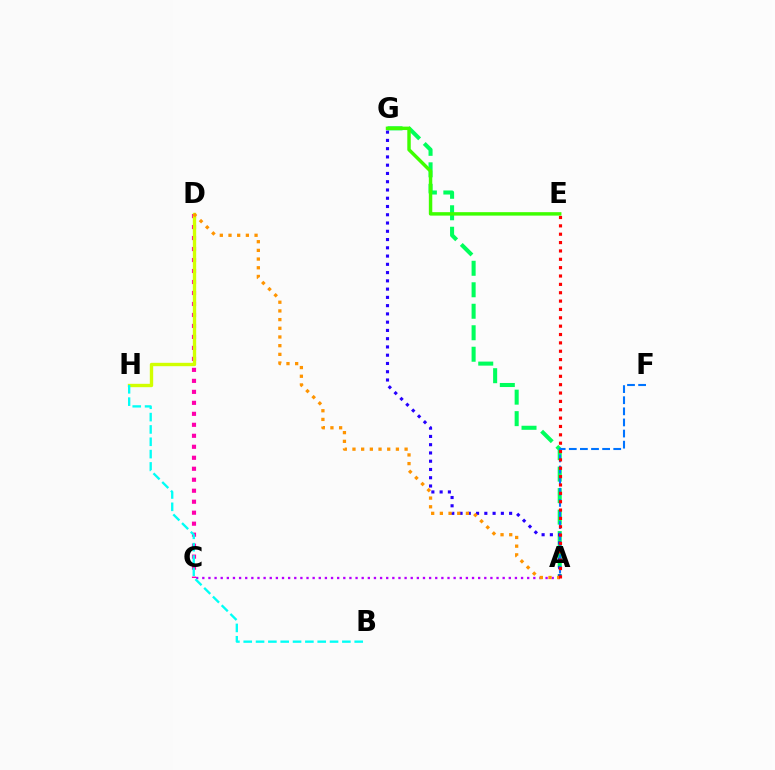{('A', 'G'): [{'color': '#00ff5c', 'line_style': 'dashed', 'thickness': 2.92}, {'color': '#2500ff', 'line_style': 'dotted', 'thickness': 2.24}], ('C', 'D'): [{'color': '#ff00ac', 'line_style': 'dotted', 'thickness': 2.98}], ('E', 'G'): [{'color': '#3dff00', 'line_style': 'solid', 'thickness': 2.48}], ('A', 'C'): [{'color': '#b900ff', 'line_style': 'dotted', 'thickness': 1.67}], ('D', 'H'): [{'color': '#d1ff00', 'line_style': 'solid', 'thickness': 2.42}], ('B', 'H'): [{'color': '#00fff6', 'line_style': 'dashed', 'thickness': 1.68}], ('A', 'F'): [{'color': '#0074ff', 'line_style': 'dashed', 'thickness': 1.51}], ('A', 'D'): [{'color': '#ff9400', 'line_style': 'dotted', 'thickness': 2.36}], ('A', 'E'): [{'color': '#ff0000', 'line_style': 'dotted', 'thickness': 2.27}]}